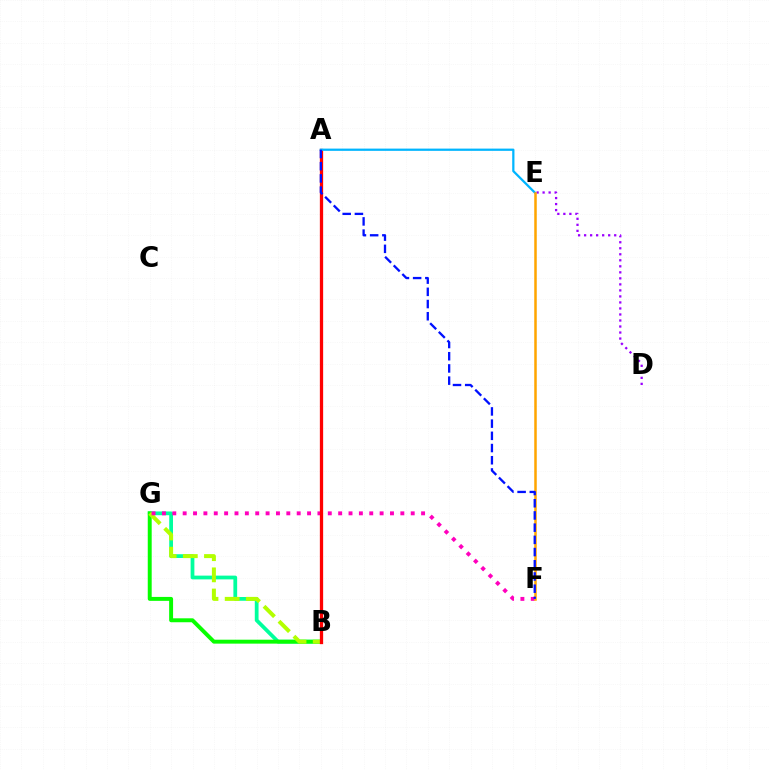{('B', 'G'): [{'color': '#00ff9d', 'line_style': 'solid', 'thickness': 2.71}, {'color': '#08ff00', 'line_style': 'solid', 'thickness': 2.83}, {'color': '#b3ff00', 'line_style': 'dashed', 'thickness': 2.87}], ('D', 'E'): [{'color': '#9b00ff', 'line_style': 'dotted', 'thickness': 1.64}], ('F', 'G'): [{'color': '#ff00bd', 'line_style': 'dotted', 'thickness': 2.82}], ('A', 'B'): [{'color': '#ff0000', 'line_style': 'solid', 'thickness': 2.36}], ('A', 'E'): [{'color': '#00b5ff', 'line_style': 'solid', 'thickness': 1.62}], ('E', 'F'): [{'color': '#ffa500', 'line_style': 'solid', 'thickness': 1.81}], ('A', 'F'): [{'color': '#0010ff', 'line_style': 'dashed', 'thickness': 1.66}]}